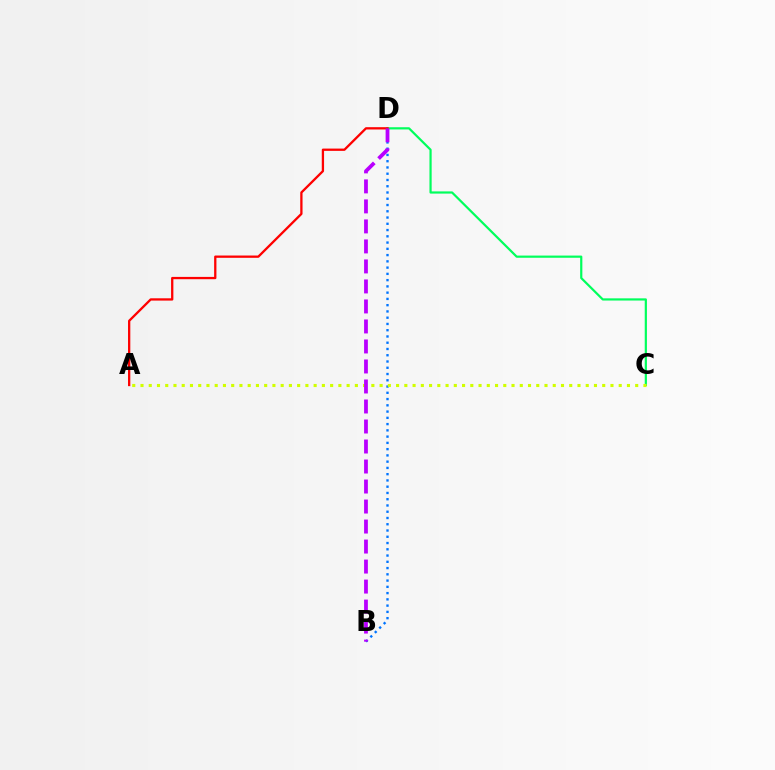{('B', 'D'): [{'color': '#0074ff', 'line_style': 'dotted', 'thickness': 1.7}, {'color': '#b900ff', 'line_style': 'dashed', 'thickness': 2.72}], ('C', 'D'): [{'color': '#00ff5c', 'line_style': 'solid', 'thickness': 1.58}], ('A', 'D'): [{'color': '#ff0000', 'line_style': 'solid', 'thickness': 1.65}], ('A', 'C'): [{'color': '#d1ff00', 'line_style': 'dotted', 'thickness': 2.24}]}